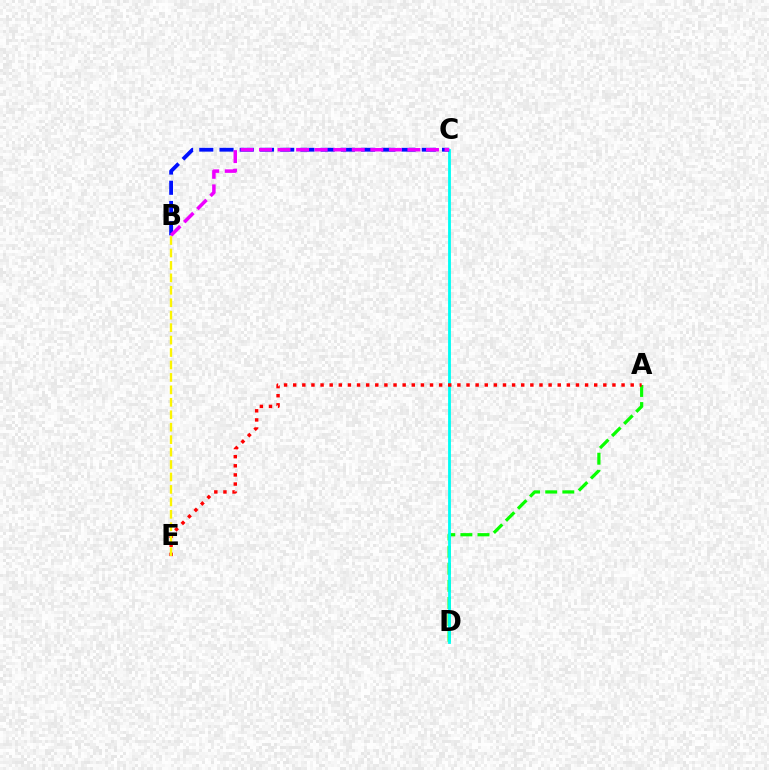{('A', 'D'): [{'color': '#08ff00', 'line_style': 'dashed', 'thickness': 2.32}], ('C', 'D'): [{'color': '#00fff6', 'line_style': 'solid', 'thickness': 2.03}], ('B', 'C'): [{'color': '#0010ff', 'line_style': 'dashed', 'thickness': 2.75}, {'color': '#ee00ff', 'line_style': 'dashed', 'thickness': 2.52}], ('A', 'E'): [{'color': '#ff0000', 'line_style': 'dotted', 'thickness': 2.48}], ('B', 'E'): [{'color': '#fcf500', 'line_style': 'dashed', 'thickness': 1.69}]}